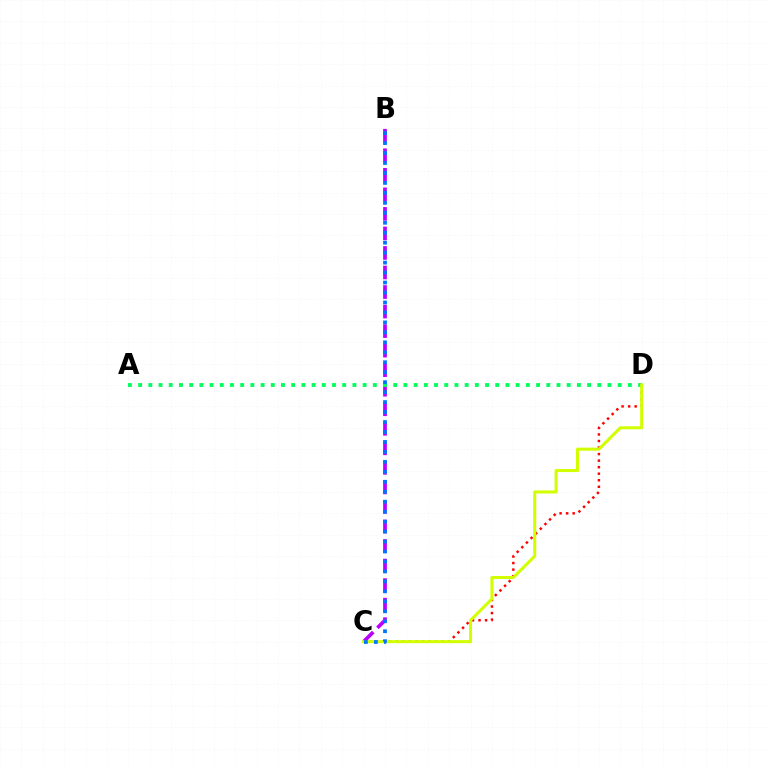{('B', 'C'): [{'color': '#b900ff', 'line_style': 'dashed', 'thickness': 2.65}, {'color': '#0074ff', 'line_style': 'dotted', 'thickness': 2.71}], ('C', 'D'): [{'color': '#ff0000', 'line_style': 'dotted', 'thickness': 1.78}, {'color': '#d1ff00', 'line_style': 'solid', 'thickness': 2.19}], ('A', 'D'): [{'color': '#00ff5c', 'line_style': 'dotted', 'thickness': 2.77}]}